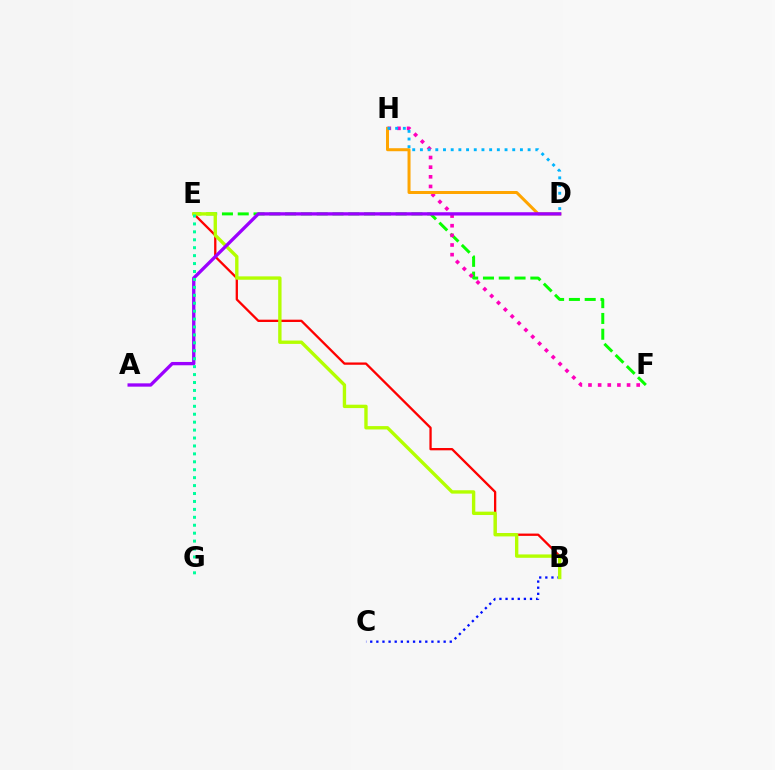{('E', 'F'): [{'color': '#08ff00', 'line_style': 'dashed', 'thickness': 2.15}], ('B', 'E'): [{'color': '#ff0000', 'line_style': 'solid', 'thickness': 1.66}, {'color': '#b3ff00', 'line_style': 'solid', 'thickness': 2.42}], ('B', 'C'): [{'color': '#0010ff', 'line_style': 'dotted', 'thickness': 1.66}], ('F', 'H'): [{'color': '#ff00bd', 'line_style': 'dotted', 'thickness': 2.62}], ('D', 'H'): [{'color': '#ffa500', 'line_style': 'solid', 'thickness': 2.16}, {'color': '#00b5ff', 'line_style': 'dotted', 'thickness': 2.09}], ('A', 'D'): [{'color': '#9b00ff', 'line_style': 'solid', 'thickness': 2.39}], ('E', 'G'): [{'color': '#00ff9d', 'line_style': 'dotted', 'thickness': 2.15}]}